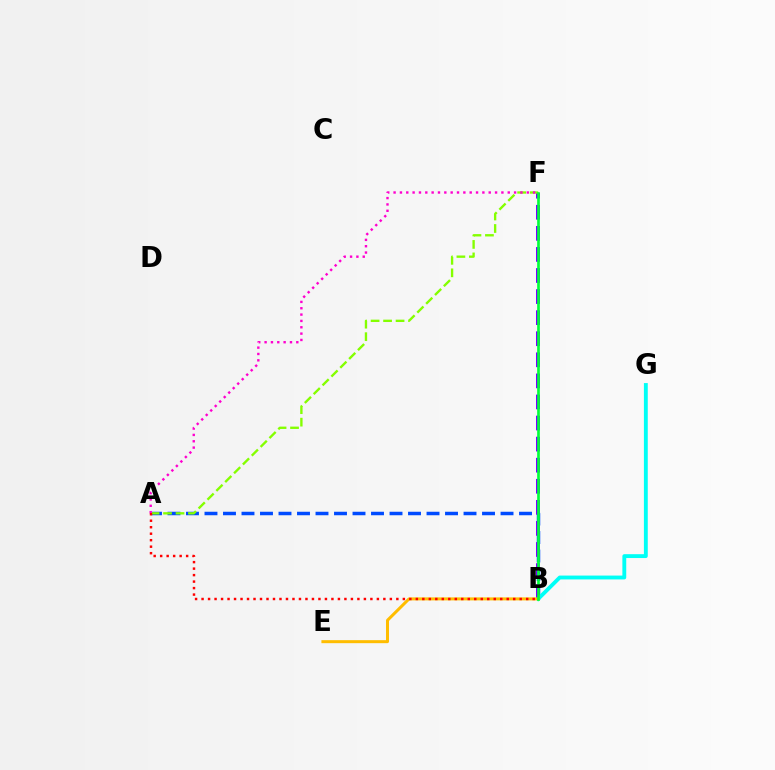{('A', 'B'): [{'color': '#004bff', 'line_style': 'dashed', 'thickness': 2.51}, {'color': '#ff0000', 'line_style': 'dotted', 'thickness': 1.76}], ('B', 'F'): [{'color': '#7200ff', 'line_style': 'dashed', 'thickness': 2.86}, {'color': '#00ff39', 'line_style': 'solid', 'thickness': 1.92}], ('A', 'F'): [{'color': '#84ff00', 'line_style': 'dashed', 'thickness': 1.7}, {'color': '#ff00cf', 'line_style': 'dotted', 'thickness': 1.72}], ('B', 'G'): [{'color': '#00fff6', 'line_style': 'solid', 'thickness': 2.78}], ('B', 'E'): [{'color': '#ffbd00', 'line_style': 'solid', 'thickness': 2.17}]}